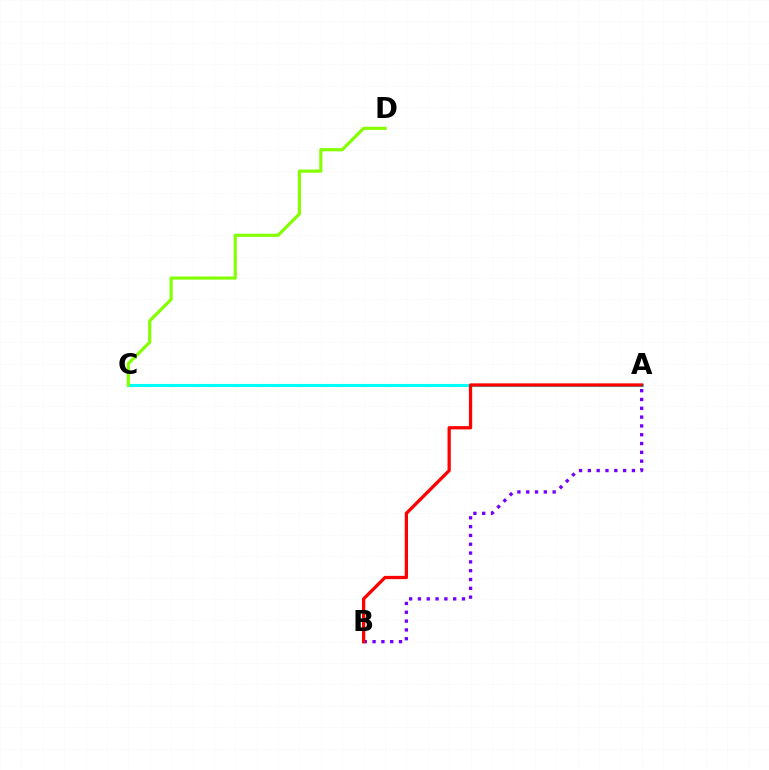{('A', 'C'): [{'color': '#00fff6', 'line_style': 'solid', 'thickness': 2.25}], ('A', 'B'): [{'color': '#7200ff', 'line_style': 'dotted', 'thickness': 2.39}, {'color': '#ff0000', 'line_style': 'solid', 'thickness': 2.35}], ('C', 'D'): [{'color': '#84ff00', 'line_style': 'solid', 'thickness': 2.28}]}